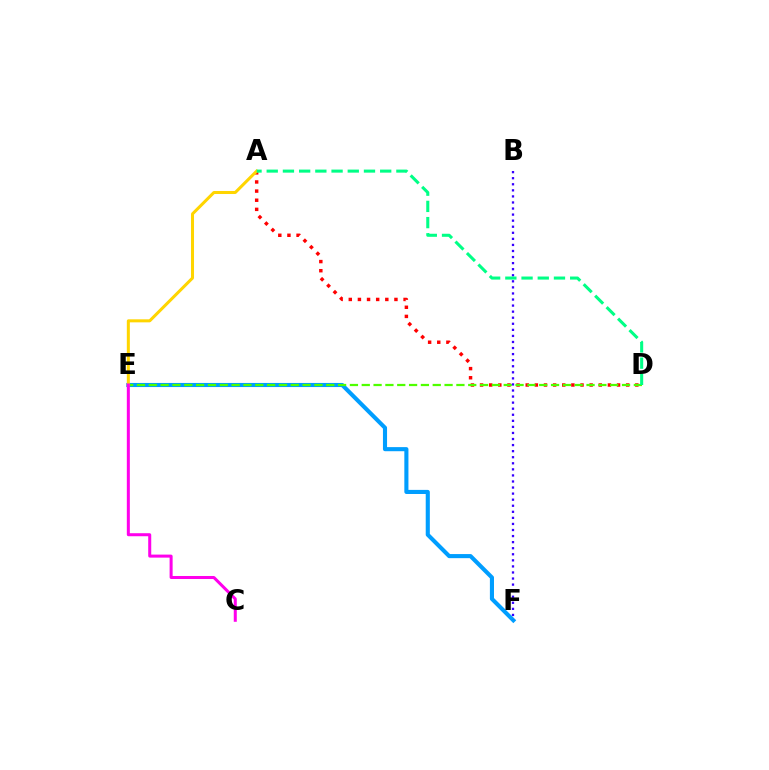{('E', 'F'): [{'color': '#009eff', 'line_style': 'solid', 'thickness': 2.95}], ('A', 'D'): [{'color': '#ff0000', 'line_style': 'dotted', 'thickness': 2.48}, {'color': '#00ff86', 'line_style': 'dashed', 'thickness': 2.2}], ('D', 'E'): [{'color': '#4fff00', 'line_style': 'dashed', 'thickness': 1.61}], ('B', 'F'): [{'color': '#3700ff', 'line_style': 'dotted', 'thickness': 1.65}], ('A', 'E'): [{'color': '#ffd500', 'line_style': 'solid', 'thickness': 2.18}], ('C', 'E'): [{'color': '#ff00ed', 'line_style': 'solid', 'thickness': 2.18}]}